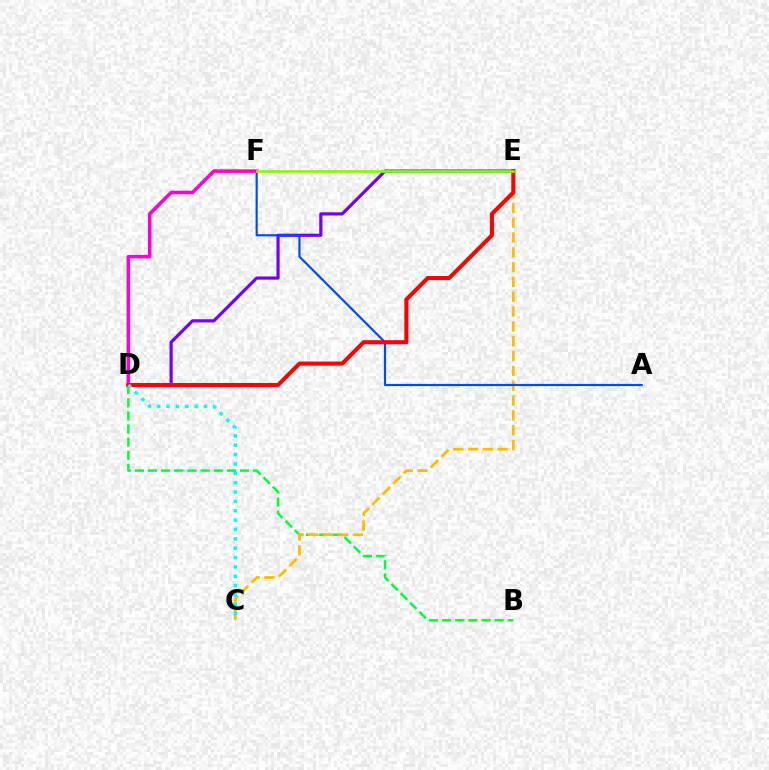{('B', 'D'): [{'color': '#00ff39', 'line_style': 'dashed', 'thickness': 1.79}], ('C', 'E'): [{'color': '#ffbd00', 'line_style': 'dashed', 'thickness': 2.01}], ('D', 'E'): [{'color': '#7200ff', 'line_style': 'solid', 'thickness': 2.29}, {'color': '#ff0000', 'line_style': 'solid', 'thickness': 2.93}], ('A', 'F'): [{'color': '#004bff', 'line_style': 'solid', 'thickness': 1.58}], ('D', 'F'): [{'color': '#ff00cf', 'line_style': 'solid', 'thickness': 2.55}], ('C', 'D'): [{'color': '#00fff6', 'line_style': 'dotted', 'thickness': 2.54}], ('E', 'F'): [{'color': '#84ff00', 'line_style': 'solid', 'thickness': 1.92}]}